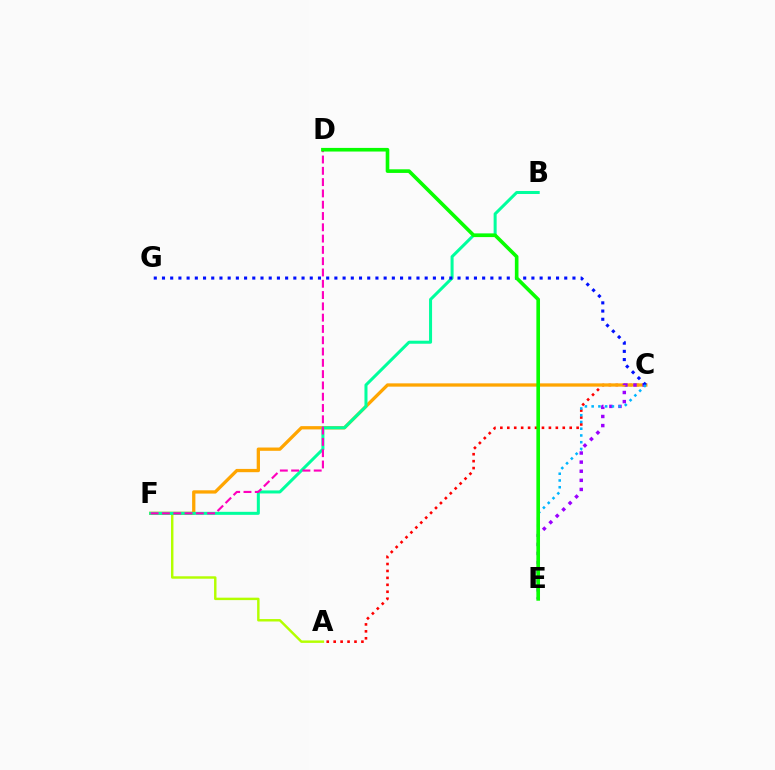{('A', 'C'): [{'color': '#ff0000', 'line_style': 'dotted', 'thickness': 1.88}], ('A', 'F'): [{'color': '#b3ff00', 'line_style': 'solid', 'thickness': 1.76}], ('C', 'F'): [{'color': '#ffa500', 'line_style': 'solid', 'thickness': 2.36}], ('C', 'E'): [{'color': '#9b00ff', 'line_style': 'dotted', 'thickness': 2.47}, {'color': '#00b5ff', 'line_style': 'dotted', 'thickness': 1.83}], ('B', 'F'): [{'color': '#00ff9d', 'line_style': 'solid', 'thickness': 2.18}], ('C', 'G'): [{'color': '#0010ff', 'line_style': 'dotted', 'thickness': 2.23}], ('D', 'F'): [{'color': '#ff00bd', 'line_style': 'dashed', 'thickness': 1.53}], ('D', 'E'): [{'color': '#08ff00', 'line_style': 'solid', 'thickness': 2.61}]}